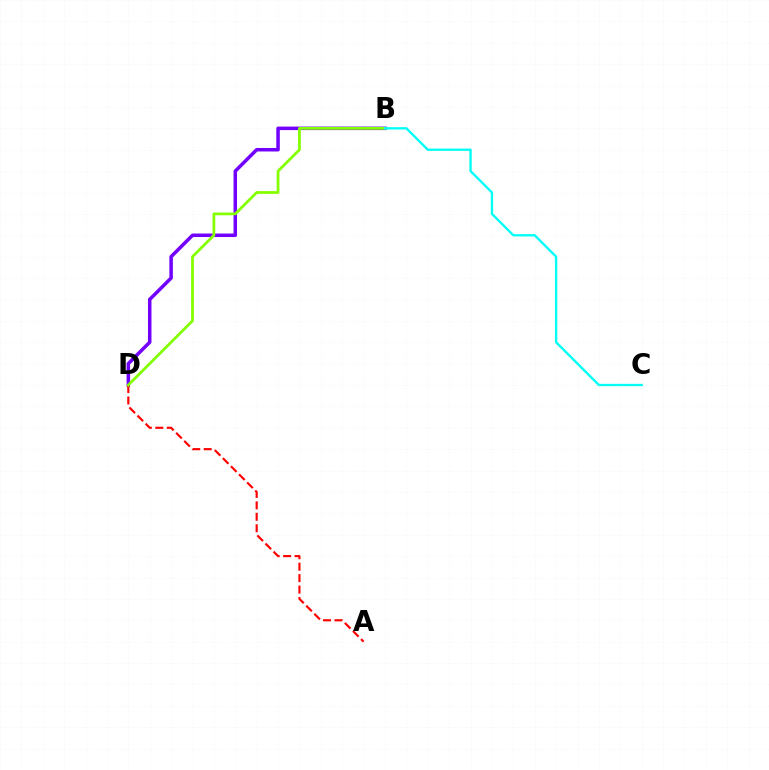{('B', 'D'): [{'color': '#7200ff', 'line_style': 'solid', 'thickness': 2.53}, {'color': '#84ff00', 'line_style': 'solid', 'thickness': 1.99}], ('A', 'D'): [{'color': '#ff0000', 'line_style': 'dashed', 'thickness': 1.55}], ('B', 'C'): [{'color': '#00fff6', 'line_style': 'solid', 'thickness': 1.68}]}